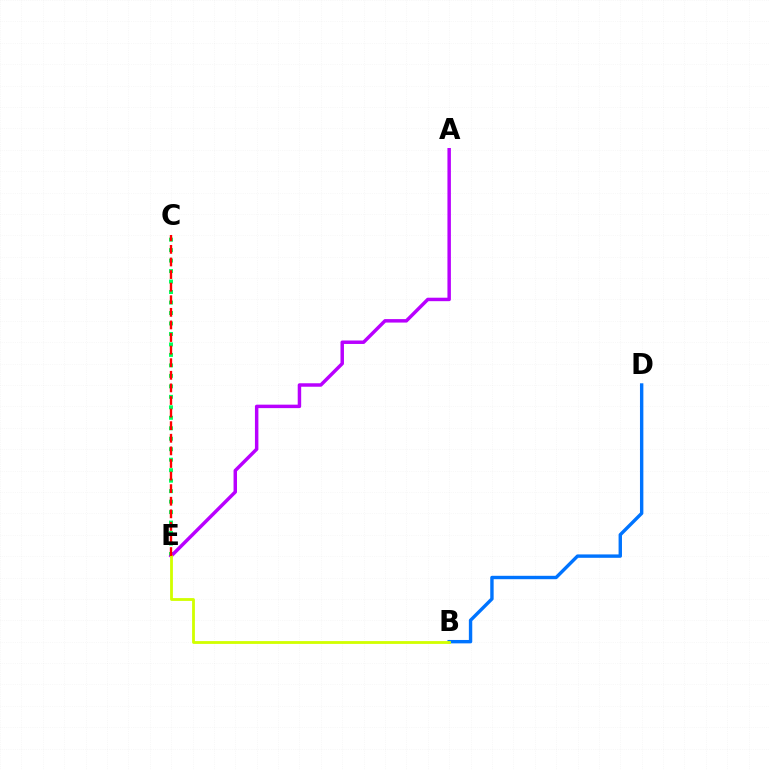{('C', 'E'): [{'color': '#00ff5c', 'line_style': 'dotted', 'thickness': 2.85}, {'color': '#ff0000', 'line_style': 'dashed', 'thickness': 1.71}], ('A', 'E'): [{'color': '#b900ff', 'line_style': 'solid', 'thickness': 2.5}], ('B', 'D'): [{'color': '#0074ff', 'line_style': 'solid', 'thickness': 2.44}], ('B', 'E'): [{'color': '#d1ff00', 'line_style': 'solid', 'thickness': 2.02}]}